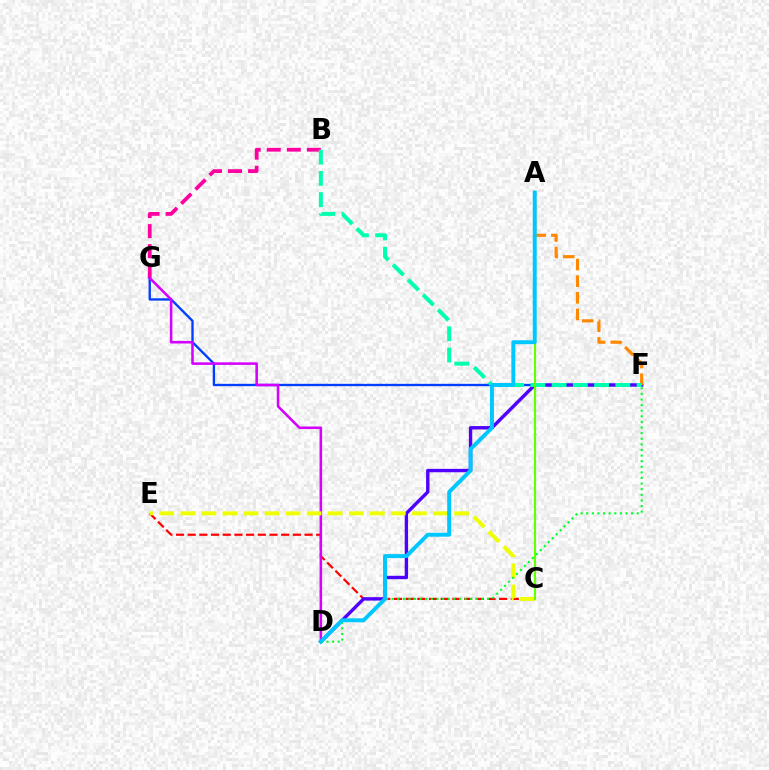{('C', 'E'): [{'color': '#ff0000', 'line_style': 'dashed', 'thickness': 1.59}, {'color': '#eeff00', 'line_style': 'dashed', 'thickness': 2.86}], ('B', 'G'): [{'color': '#ff00a0', 'line_style': 'dashed', 'thickness': 2.72}], ('F', 'G'): [{'color': '#003fff', 'line_style': 'solid', 'thickness': 1.69}], ('D', 'G'): [{'color': '#d600ff', 'line_style': 'solid', 'thickness': 1.84}], ('D', 'F'): [{'color': '#4f00ff', 'line_style': 'solid', 'thickness': 2.44}, {'color': '#00ff27', 'line_style': 'dotted', 'thickness': 1.52}], ('A', 'F'): [{'color': '#ff8800', 'line_style': 'dashed', 'thickness': 2.26}], ('B', 'F'): [{'color': '#00ffaf', 'line_style': 'dashed', 'thickness': 2.89}], ('A', 'C'): [{'color': '#66ff00', 'line_style': 'solid', 'thickness': 1.56}], ('A', 'D'): [{'color': '#00c7ff', 'line_style': 'solid', 'thickness': 2.84}]}